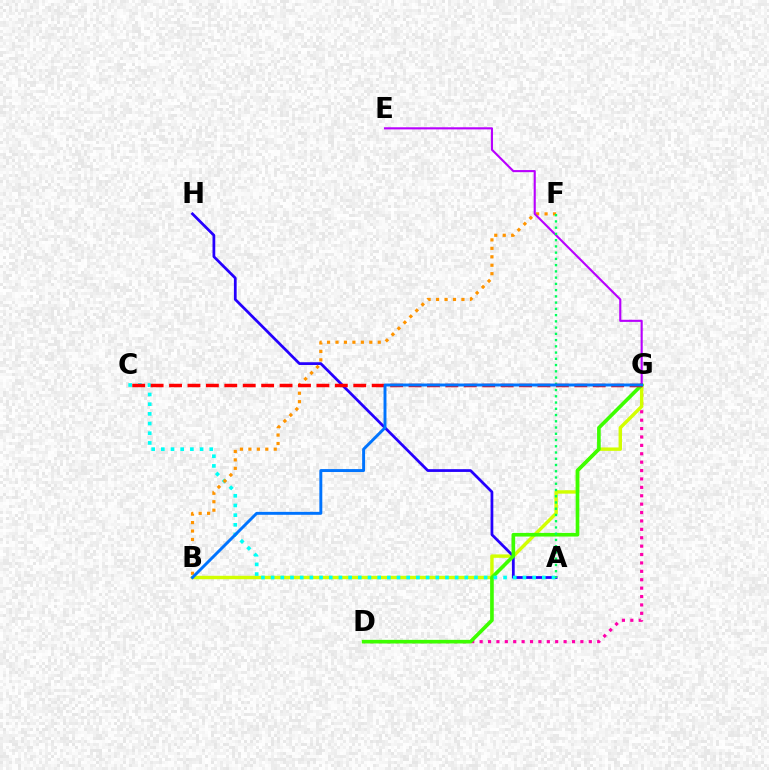{('D', 'G'): [{'color': '#ff00ac', 'line_style': 'dotted', 'thickness': 2.28}, {'color': '#3dff00', 'line_style': 'solid', 'thickness': 2.62}], ('B', 'G'): [{'color': '#d1ff00', 'line_style': 'solid', 'thickness': 2.46}, {'color': '#0074ff', 'line_style': 'solid', 'thickness': 2.11}], ('A', 'H'): [{'color': '#2500ff', 'line_style': 'solid', 'thickness': 1.98}], ('A', 'C'): [{'color': '#00fff6', 'line_style': 'dotted', 'thickness': 2.63}], ('B', 'F'): [{'color': '#ff9400', 'line_style': 'dotted', 'thickness': 2.3}], ('E', 'G'): [{'color': '#b900ff', 'line_style': 'solid', 'thickness': 1.53}], ('A', 'F'): [{'color': '#00ff5c', 'line_style': 'dotted', 'thickness': 1.7}], ('C', 'G'): [{'color': '#ff0000', 'line_style': 'dashed', 'thickness': 2.5}]}